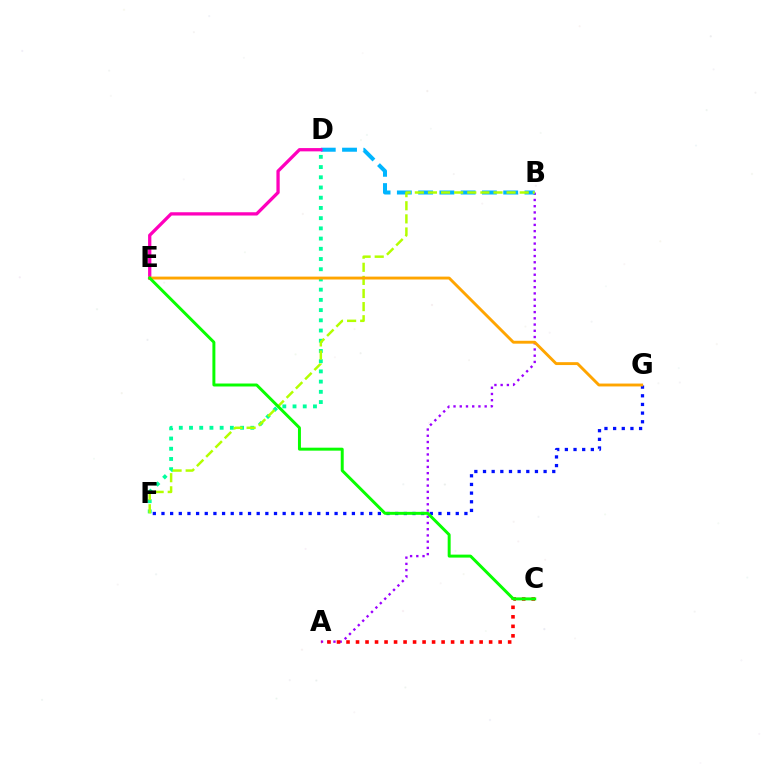{('A', 'B'): [{'color': '#9b00ff', 'line_style': 'dotted', 'thickness': 1.69}], ('B', 'D'): [{'color': '#00b5ff', 'line_style': 'dashed', 'thickness': 2.89}], ('F', 'G'): [{'color': '#0010ff', 'line_style': 'dotted', 'thickness': 2.35}], ('A', 'C'): [{'color': '#ff0000', 'line_style': 'dotted', 'thickness': 2.58}], ('D', 'F'): [{'color': '#00ff9d', 'line_style': 'dotted', 'thickness': 2.78}], ('D', 'E'): [{'color': '#ff00bd', 'line_style': 'solid', 'thickness': 2.36}], ('B', 'F'): [{'color': '#b3ff00', 'line_style': 'dashed', 'thickness': 1.78}], ('E', 'G'): [{'color': '#ffa500', 'line_style': 'solid', 'thickness': 2.08}], ('C', 'E'): [{'color': '#08ff00', 'line_style': 'solid', 'thickness': 2.14}]}